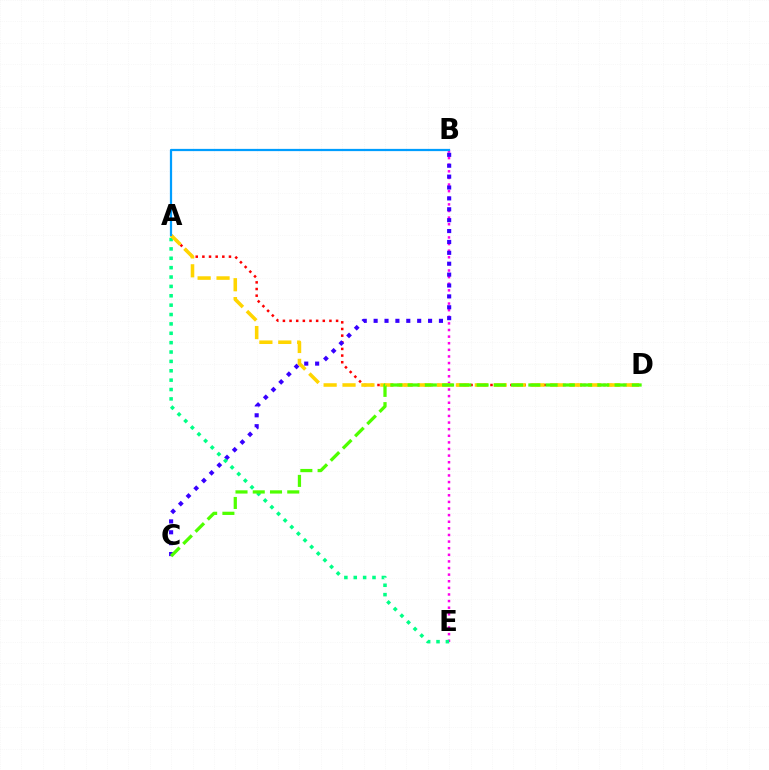{('B', 'E'): [{'color': '#ff00ed', 'line_style': 'dotted', 'thickness': 1.8}], ('A', 'D'): [{'color': '#ff0000', 'line_style': 'dotted', 'thickness': 1.81}, {'color': '#ffd500', 'line_style': 'dashed', 'thickness': 2.57}], ('B', 'C'): [{'color': '#3700ff', 'line_style': 'dotted', 'thickness': 2.96}], ('A', 'E'): [{'color': '#00ff86', 'line_style': 'dotted', 'thickness': 2.55}], ('C', 'D'): [{'color': '#4fff00', 'line_style': 'dashed', 'thickness': 2.34}], ('A', 'B'): [{'color': '#009eff', 'line_style': 'solid', 'thickness': 1.61}]}